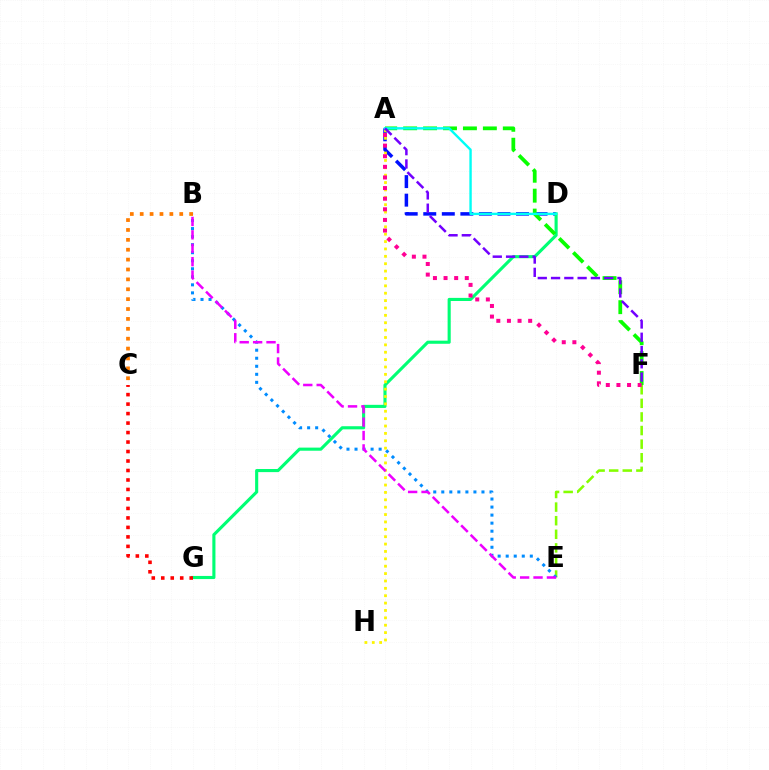{('A', 'D'): [{'color': '#0010ff', 'line_style': 'dashed', 'thickness': 2.52}, {'color': '#00fff6', 'line_style': 'solid', 'thickness': 1.72}], ('E', 'F'): [{'color': '#84ff00', 'line_style': 'dashed', 'thickness': 1.85}], ('D', 'G'): [{'color': '#00ff74', 'line_style': 'solid', 'thickness': 2.24}], ('A', 'F'): [{'color': '#08ff00', 'line_style': 'dashed', 'thickness': 2.71}, {'color': '#ff0094', 'line_style': 'dotted', 'thickness': 2.88}, {'color': '#7200ff', 'line_style': 'dashed', 'thickness': 1.8}], ('B', 'E'): [{'color': '#008cff', 'line_style': 'dotted', 'thickness': 2.18}, {'color': '#ee00ff', 'line_style': 'dashed', 'thickness': 1.82}], ('A', 'H'): [{'color': '#fcf500', 'line_style': 'dotted', 'thickness': 2.0}], ('B', 'C'): [{'color': '#ff7c00', 'line_style': 'dotted', 'thickness': 2.69}], ('C', 'G'): [{'color': '#ff0000', 'line_style': 'dotted', 'thickness': 2.58}]}